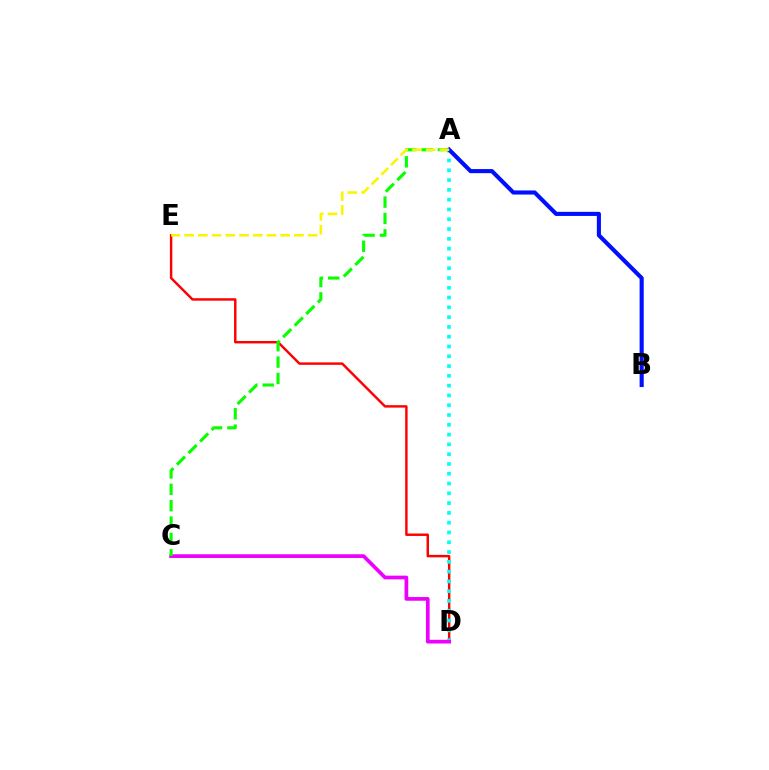{('D', 'E'): [{'color': '#ff0000', 'line_style': 'solid', 'thickness': 1.76}], ('A', 'D'): [{'color': '#00fff6', 'line_style': 'dotted', 'thickness': 2.66}], ('C', 'D'): [{'color': '#ee00ff', 'line_style': 'solid', 'thickness': 2.67}], ('A', 'C'): [{'color': '#08ff00', 'line_style': 'dashed', 'thickness': 2.23}], ('A', 'B'): [{'color': '#0010ff', 'line_style': 'solid', 'thickness': 2.96}], ('A', 'E'): [{'color': '#fcf500', 'line_style': 'dashed', 'thickness': 1.86}]}